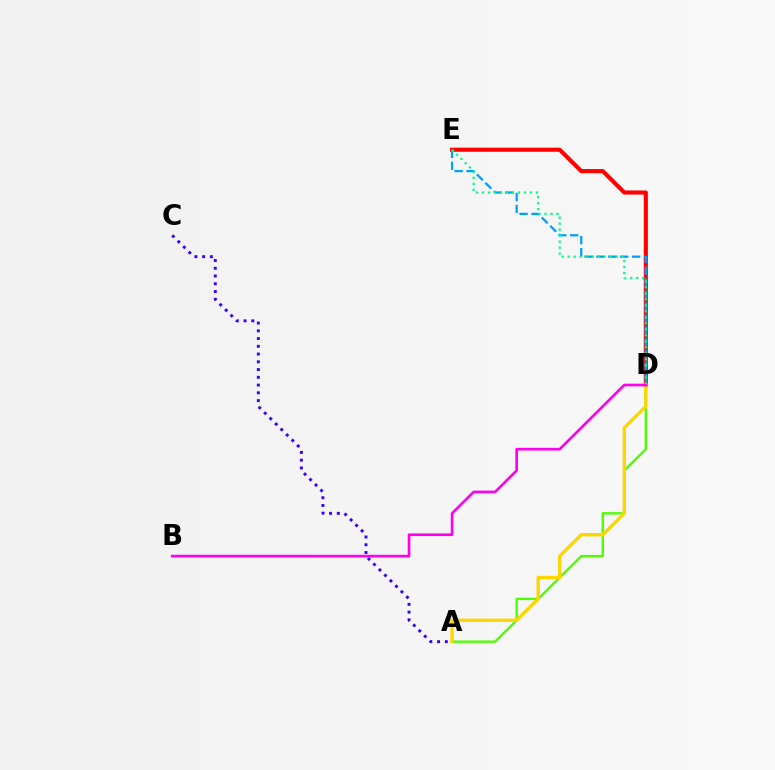{('D', 'E'): [{'color': '#ff0000', 'line_style': 'solid', 'thickness': 2.95}, {'color': '#009eff', 'line_style': 'dashed', 'thickness': 1.62}, {'color': '#00ff86', 'line_style': 'dotted', 'thickness': 1.63}], ('A', 'C'): [{'color': '#3700ff', 'line_style': 'dotted', 'thickness': 2.11}], ('A', 'D'): [{'color': '#4fff00', 'line_style': 'solid', 'thickness': 1.72}, {'color': '#ffd500', 'line_style': 'solid', 'thickness': 2.41}], ('B', 'D'): [{'color': '#ff00ed', 'line_style': 'solid', 'thickness': 1.92}]}